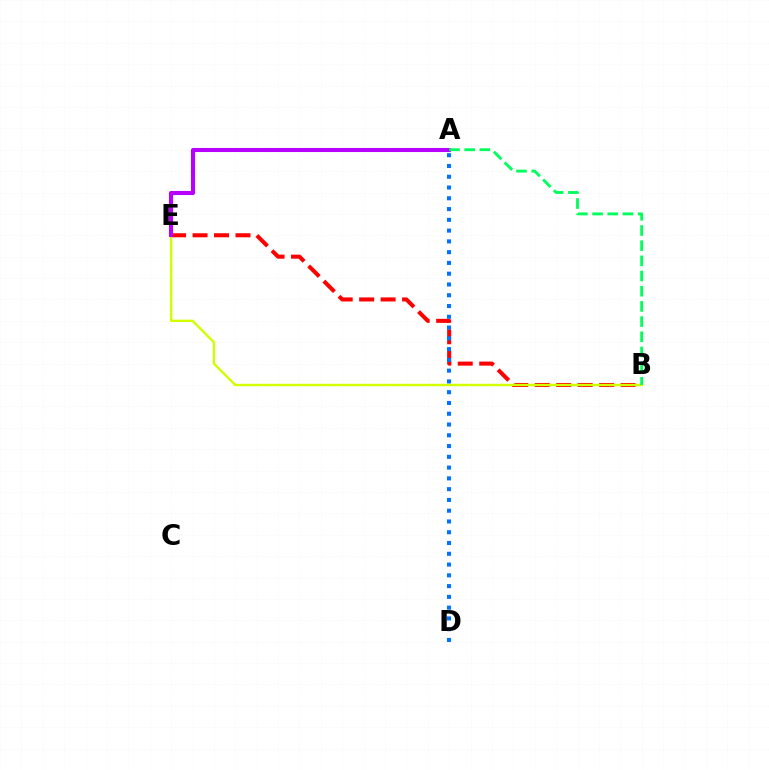{('B', 'E'): [{'color': '#ff0000', 'line_style': 'dashed', 'thickness': 2.92}, {'color': '#d1ff00', 'line_style': 'solid', 'thickness': 1.73}], ('A', 'E'): [{'color': '#b900ff', 'line_style': 'solid', 'thickness': 2.93}], ('A', 'B'): [{'color': '#00ff5c', 'line_style': 'dashed', 'thickness': 2.06}], ('A', 'D'): [{'color': '#0074ff', 'line_style': 'dotted', 'thickness': 2.93}]}